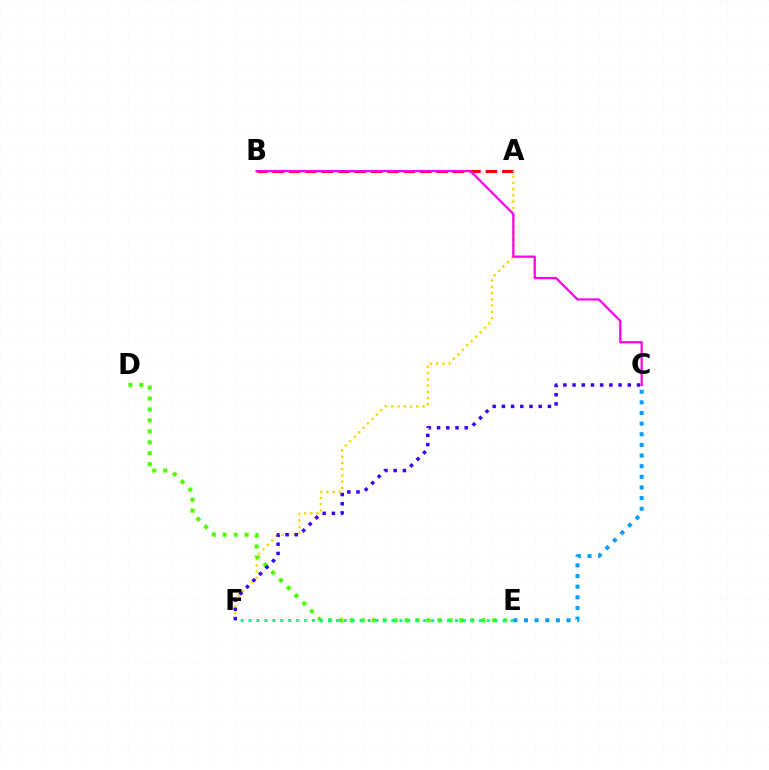{('A', 'B'): [{'color': '#ff0000', 'line_style': 'dashed', 'thickness': 2.23}], ('A', 'F'): [{'color': '#ffd500', 'line_style': 'dotted', 'thickness': 1.7}], ('D', 'E'): [{'color': '#4fff00', 'line_style': 'dotted', 'thickness': 2.97}], ('B', 'C'): [{'color': '#ff00ed', 'line_style': 'solid', 'thickness': 1.62}], ('E', 'F'): [{'color': '#00ff86', 'line_style': 'dotted', 'thickness': 2.16}], ('C', 'F'): [{'color': '#3700ff', 'line_style': 'dotted', 'thickness': 2.5}], ('C', 'E'): [{'color': '#009eff', 'line_style': 'dotted', 'thickness': 2.89}]}